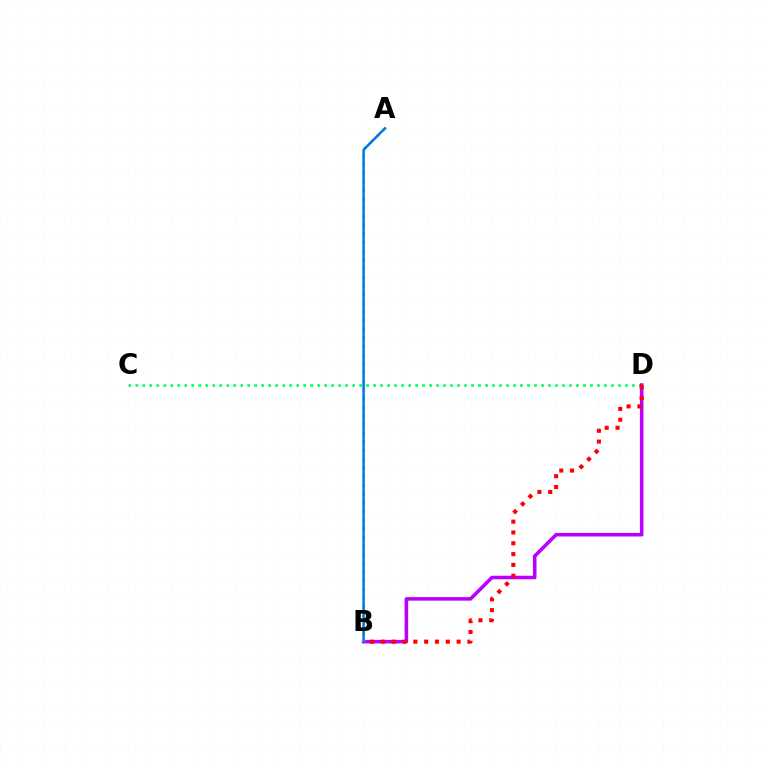{('C', 'D'): [{'color': '#00ff5c', 'line_style': 'dotted', 'thickness': 1.9}], ('B', 'D'): [{'color': '#b900ff', 'line_style': 'solid', 'thickness': 2.56}, {'color': '#ff0000', 'line_style': 'dotted', 'thickness': 2.94}], ('A', 'B'): [{'color': '#d1ff00', 'line_style': 'dotted', 'thickness': 2.36}, {'color': '#0074ff', 'line_style': 'solid', 'thickness': 1.8}]}